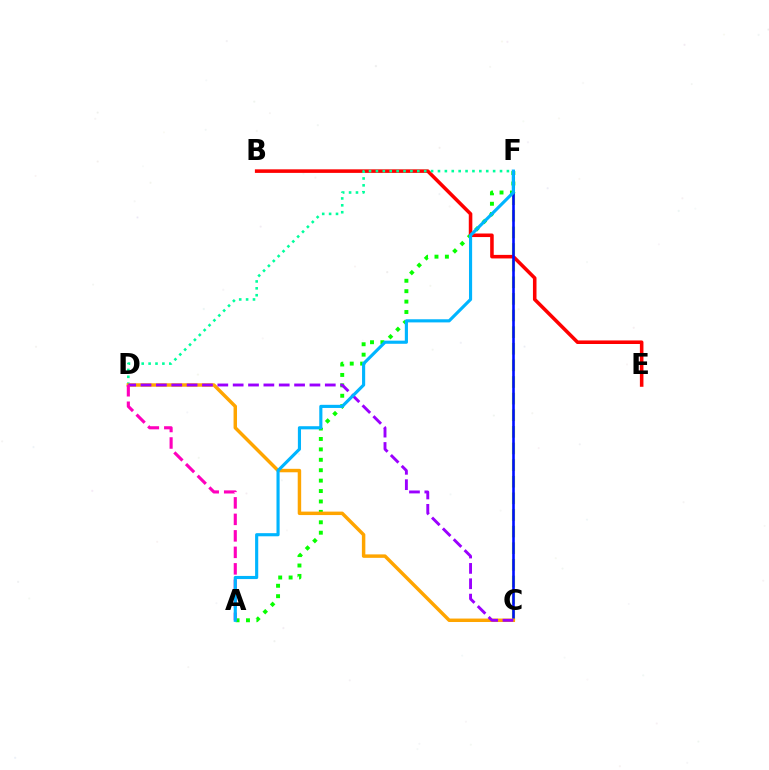{('A', 'F'): [{'color': '#08ff00', 'line_style': 'dotted', 'thickness': 2.83}, {'color': '#00b5ff', 'line_style': 'solid', 'thickness': 2.26}], ('C', 'F'): [{'color': '#b3ff00', 'line_style': 'dashed', 'thickness': 2.26}, {'color': '#0010ff', 'line_style': 'solid', 'thickness': 1.88}], ('B', 'E'): [{'color': '#ff0000', 'line_style': 'solid', 'thickness': 2.56}], ('D', 'F'): [{'color': '#00ff9d', 'line_style': 'dotted', 'thickness': 1.87}], ('C', 'D'): [{'color': '#ffa500', 'line_style': 'solid', 'thickness': 2.49}, {'color': '#9b00ff', 'line_style': 'dashed', 'thickness': 2.09}], ('A', 'D'): [{'color': '#ff00bd', 'line_style': 'dashed', 'thickness': 2.24}]}